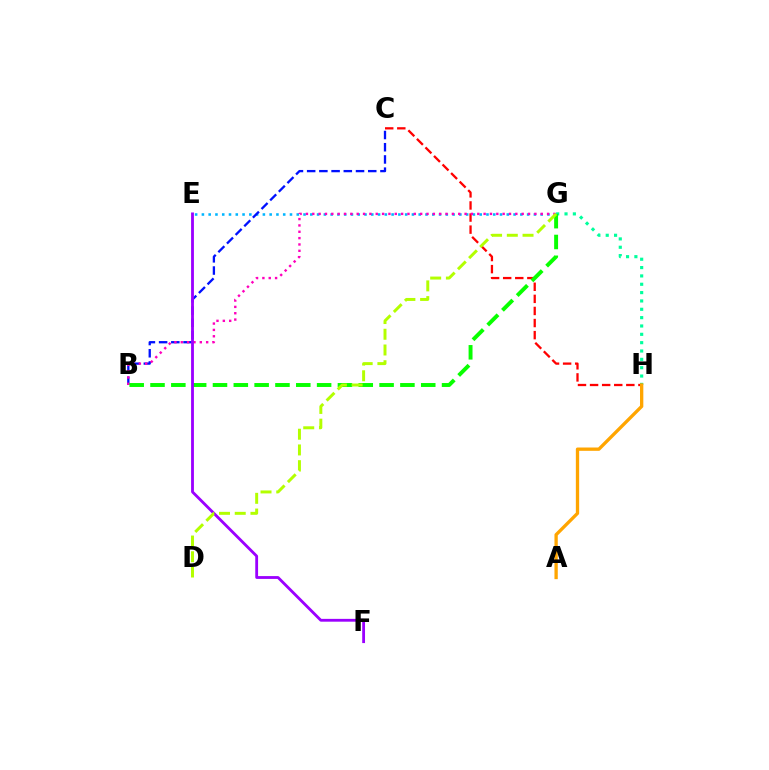{('G', 'H'): [{'color': '#00ff9d', 'line_style': 'dotted', 'thickness': 2.27}], ('E', 'G'): [{'color': '#00b5ff', 'line_style': 'dotted', 'thickness': 1.84}], ('B', 'C'): [{'color': '#0010ff', 'line_style': 'dashed', 'thickness': 1.66}], ('C', 'H'): [{'color': '#ff0000', 'line_style': 'dashed', 'thickness': 1.64}], ('B', 'G'): [{'color': '#ff00bd', 'line_style': 'dotted', 'thickness': 1.72}, {'color': '#08ff00', 'line_style': 'dashed', 'thickness': 2.83}], ('A', 'H'): [{'color': '#ffa500', 'line_style': 'solid', 'thickness': 2.38}], ('E', 'F'): [{'color': '#9b00ff', 'line_style': 'solid', 'thickness': 2.03}], ('D', 'G'): [{'color': '#b3ff00', 'line_style': 'dashed', 'thickness': 2.14}]}